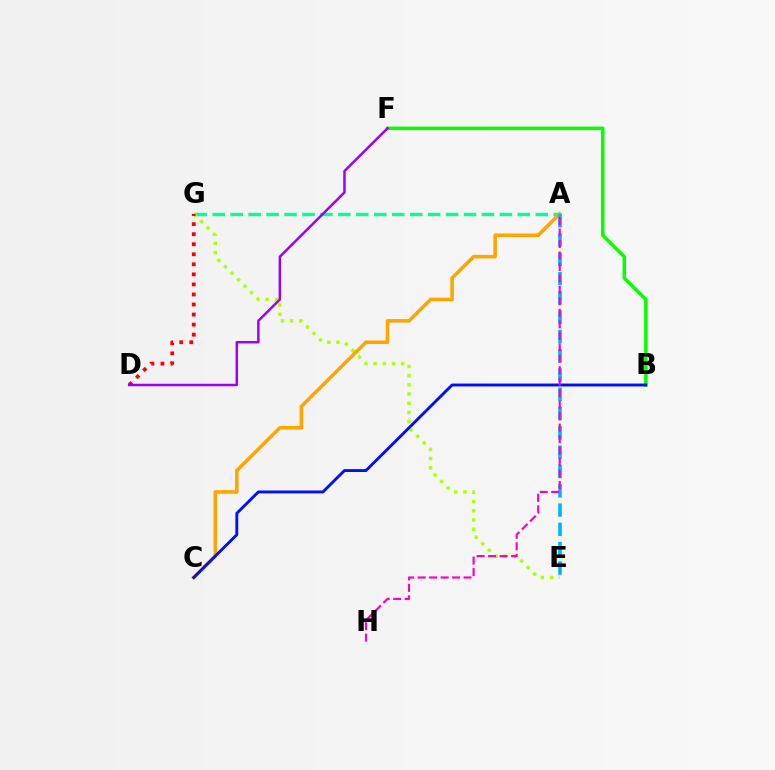{('A', 'G'): [{'color': '#00ff9d', 'line_style': 'dashed', 'thickness': 2.44}], ('B', 'F'): [{'color': '#08ff00', 'line_style': 'solid', 'thickness': 2.52}], ('E', 'G'): [{'color': '#b3ff00', 'line_style': 'dotted', 'thickness': 2.5}], ('D', 'G'): [{'color': '#ff0000', 'line_style': 'dotted', 'thickness': 2.73}], ('D', 'F'): [{'color': '#9b00ff', 'line_style': 'solid', 'thickness': 1.78}], ('A', 'C'): [{'color': '#ffa500', 'line_style': 'solid', 'thickness': 2.57}], ('B', 'C'): [{'color': '#0010ff', 'line_style': 'solid', 'thickness': 2.08}], ('A', 'E'): [{'color': '#00b5ff', 'line_style': 'dashed', 'thickness': 2.62}], ('A', 'H'): [{'color': '#ff00bd', 'line_style': 'dashed', 'thickness': 1.56}]}